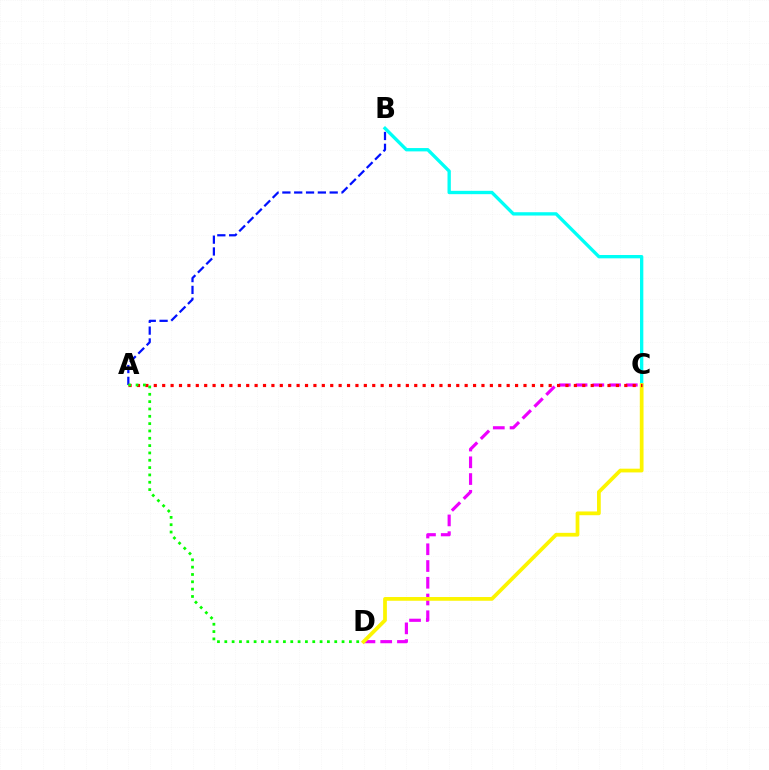{('A', 'B'): [{'color': '#0010ff', 'line_style': 'dashed', 'thickness': 1.61}], ('B', 'C'): [{'color': '#00fff6', 'line_style': 'solid', 'thickness': 2.4}], ('C', 'D'): [{'color': '#ee00ff', 'line_style': 'dashed', 'thickness': 2.27}, {'color': '#fcf500', 'line_style': 'solid', 'thickness': 2.69}], ('A', 'C'): [{'color': '#ff0000', 'line_style': 'dotted', 'thickness': 2.28}], ('A', 'D'): [{'color': '#08ff00', 'line_style': 'dotted', 'thickness': 1.99}]}